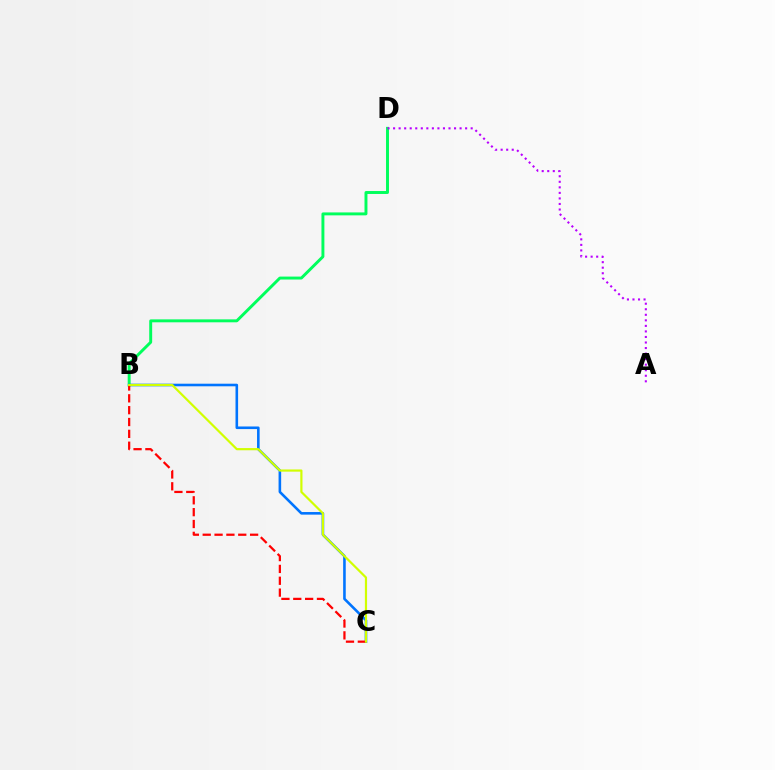{('B', 'D'): [{'color': '#00ff5c', 'line_style': 'solid', 'thickness': 2.11}], ('B', 'C'): [{'color': '#0074ff', 'line_style': 'solid', 'thickness': 1.87}, {'color': '#ff0000', 'line_style': 'dashed', 'thickness': 1.61}, {'color': '#d1ff00', 'line_style': 'solid', 'thickness': 1.58}], ('A', 'D'): [{'color': '#b900ff', 'line_style': 'dotted', 'thickness': 1.51}]}